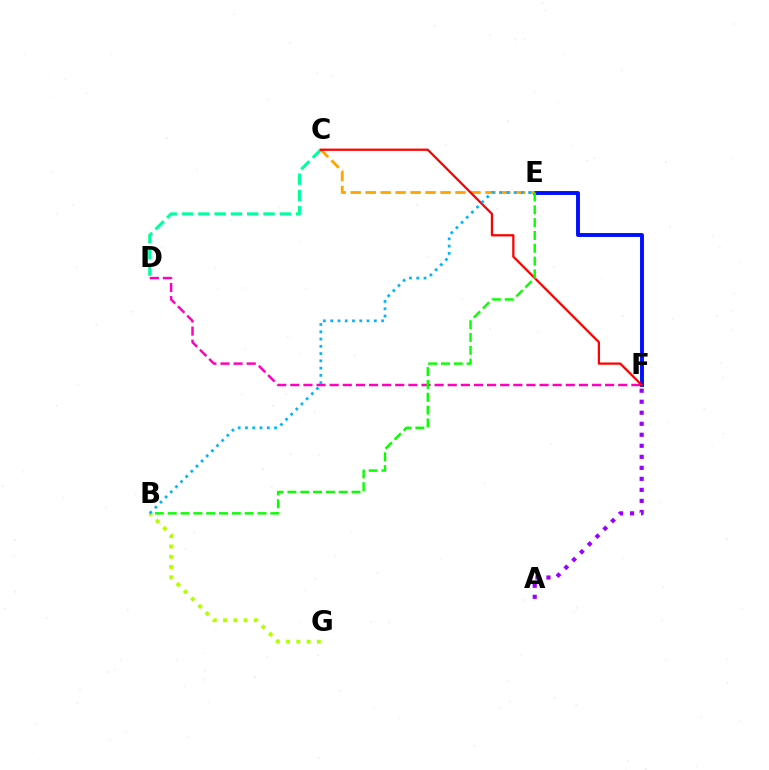{('C', 'D'): [{'color': '#00ff9d', 'line_style': 'dashed', 'thickness': 2.21}], ('A', 'F'): [{'color': '#9b00ff', 'line_style': 'dotted', 'thickness': 2.99}], ('E', 'F'): [{'color': '#0010ff', 'line_style': 'solid', 'thickness': 2.82}], ('D', 'F'): [{'color': '#ff00bd', 'line_style': 'dashed', 'thickness': 1.78}], ('C', 'E'): [{'color': '#ffa500', 'line_style': 'dashed', 'thickness': 2.03}], ('C', 'F'): [{'color': '#ff0000', 'line_style': 'solid', 'thickness': 1.62}], ('B', 'E'): [{'color': '#08ff00', 'line_style': 'dashed', 'thickness': 1.74}, {'color': '#00b5ff', 'line_style': 'dotted', 'thickness': 1.97}], ('B', 'G'): [{'color': '#b3ff00', 'line_style': 'dotted', 'thickness': 2.79}]}